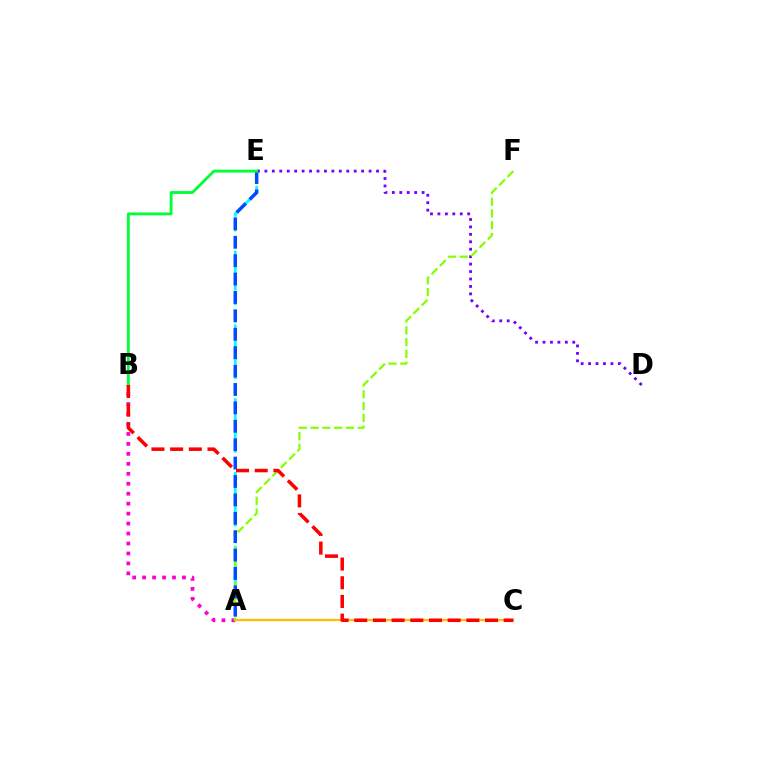{('D', 'E'): [{'color': '#7200ff', 'line_style': 'dotted', 'thickness': 2.02}], ('A', 'E'): [{'color': '#00fff6', 'line_style': 'dashed', 'thickness': 2.0}, {'color': '#004bff', 'line_style': 'dashed', 'thickness': 2.5}], ('A', 'B'): [{'color': '#ff00cf', 'line_style': 'dotted', 'thickness': 2.71}], ('A', 'C'): [{'color': '#ffbd00', 'line_style': 'solid', 'thickness': 1.63}], ('A', 'F'): [{'color': '#84ff00', 'line_style': 'dashed', 'thickness': 1.6}], ('B', 'E'): [{'color': '#00ff39', 'line_style': 'solid', 'thickness': 2.04}], ('B', 'C'): [{'color': '#ff0000', 'line_style': 'dashed', 'thickness': 2.54}]}